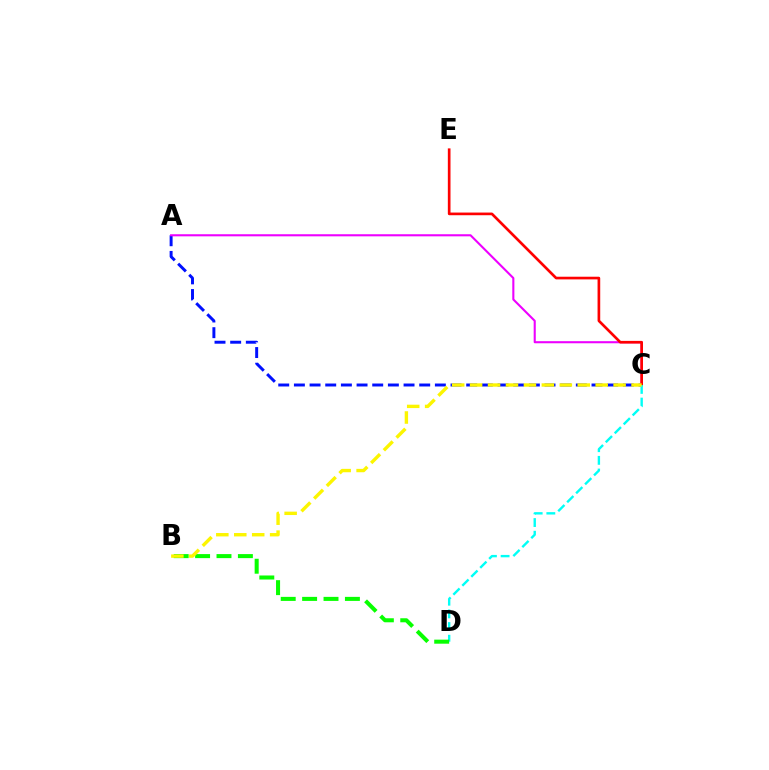{('A', 'C'): [{'color': '#0010ff', 'line_style': 'dashed', 'thickness': 2.13}, {'color': '#ee00ff', 'line_style': 'solid', 'thickness': 1.51}], ('C', 'E'): [{'color': '#ff0000', 'line_style': 'solid', 'thickness': 1.92}], ('C', 'D'): [{'color': '#00fff6', 'line_style': 'dashed', 'thickness': 1.72}], ('B', 'D'): [{'color': '#08ff00', 'line_style': 'dashed', 'thickness': 2.91}], ('B', 'C'): [{'color': '#fcf500', 'line_style': 'dashed', 'thickness': 2.44}]}